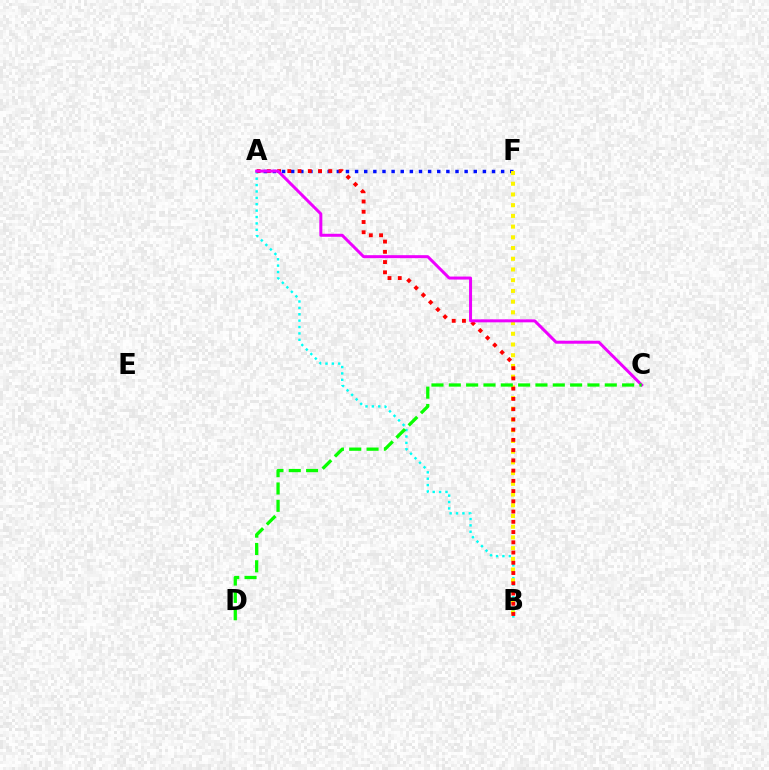{('A', 'F'): [{'color': '#0010ff', 'line_style': 'dotted', 'thickness': 2.48}], ('A', 'B'): [{'color': '#00fff6', 'line_style': 'dotted', 'thickness': 1.74}, {'color': '#ff0000', 'line_style': 'dotted', 'thickness': 2.78}], ('B', 'F'): [{'color': '#fcf500', 'line_style': 'dotted', 'thickness': 2.91}], ('A', 'C'): [{'color': '#ee00ff', 'line_style': 'solid', 'thickness': 2.16}], ('C', 'D'): [{'color': '#08ff00', 'line_style': 'dashed', 'thickness': 2.35}]}